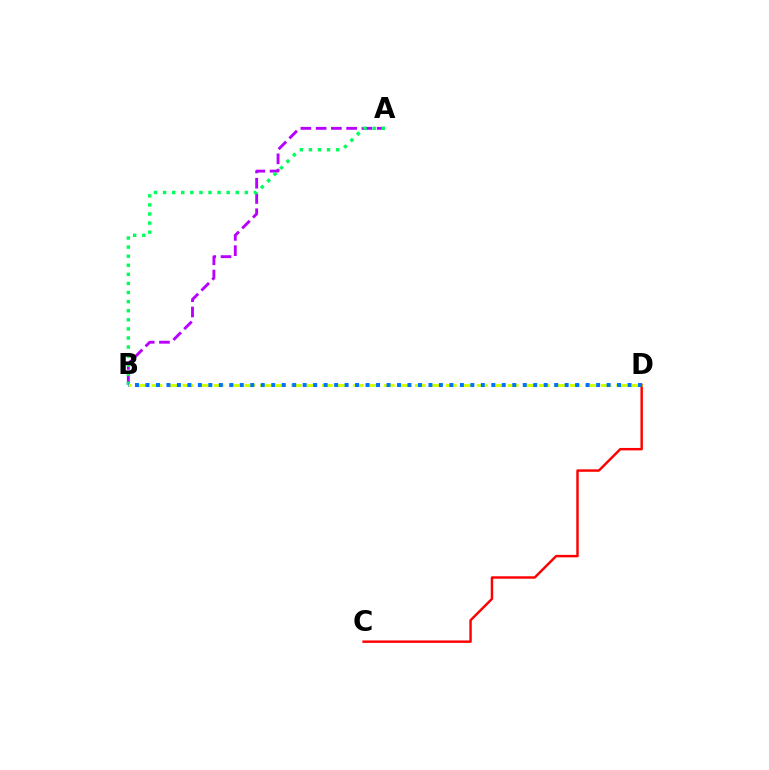{('C', 'D'): [{'color': '#ff0000', 'line_style': 'solid', 'thickness': 1.76}], ('A', 'B'): [{'color': '#b900ff', 'line_style': 'dashed', 'thickness': 2.07}, {'color': '#00ff5c', 'line_style': 'dotted', 'thickness': 2.47}], ('B', 'D'): [{'color': '#d1ff00', 'line_style': 'dashed', 'thickness': 2.1}, {'color': '#0074ff', 'line_style': 'dotted', 'thickness': 2.85}]}